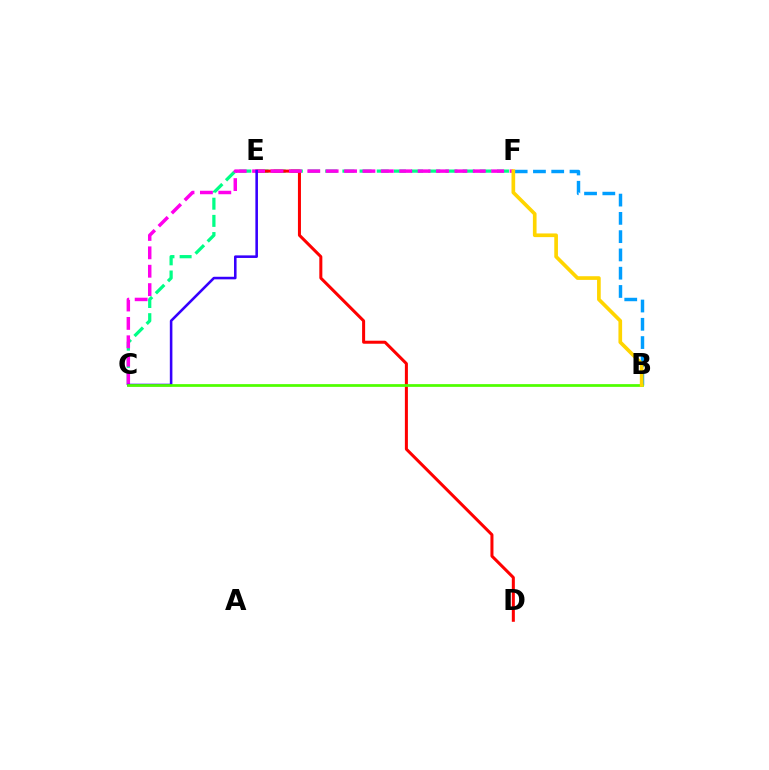{('B', 'F'): [{'color': '#009eff', 'line_style': 'dashed', 'thickness': 2.48}, {'color': '#ffd500', 'line_style': 'solid', 'thickness': 2.64}], ('C', 'F'): [{'color': '#00ff86', 'line_style': 'dashed', 'thickness': 2.33}, {'color': '#ff00ed', 'line_style': 'dashed', 'thickness': 2.5}], ('D', 'E'): [{'color': '#ff0000', 'line_style': 'solid', 'thickness': 2.18}], ('C', 'E'): [{'color': '#3700ff', 'line_style': 'solid', 'thickness': 1.85}], ('B', 'C'): [{'color': '#4fff00', 'line_style': 'solid', 'thickness': 1.98}]}